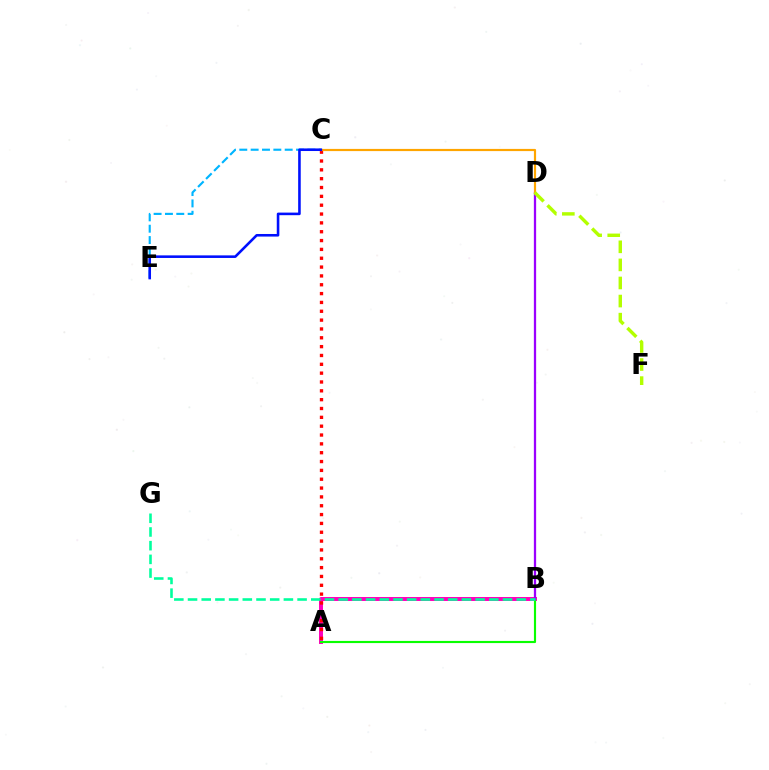{('A', 'B'): [{'color': '#ff00bd', 'line_style': 'solid', 'thickness': 2.86}, {'color': '#08ff00', 'line_style': 'solid', 'thickness': 1.55}], ('A', 'C'): [{'color': '#ff0000', 'line_style': 'dotted', 'thickness': 2.4}], ('B', 'D'): [{'color': '#9b00ff', 'line_style': 'solid', 'thickness': 1.64}], ('C', 'E'): [{'color': '#00b5ff', 'line_style': 'dashed', 'thickness': 1.54}, {'color': '#0010ff', 'line_style': 'solid', 'thickness': 1.86}], ('C', 'D'): [{'color': '#ffa500', 'line_style': 'solid', 'thickness': 1.57}], ('D', 'F'): [{'color': '#b3ff00', 'line_style': 'dashed', 'thickness': 2.46}], ('B', 'G'): [{'color': '#00ff9d', 'line_style': 'dashed', 'thickness': 1.86}]}